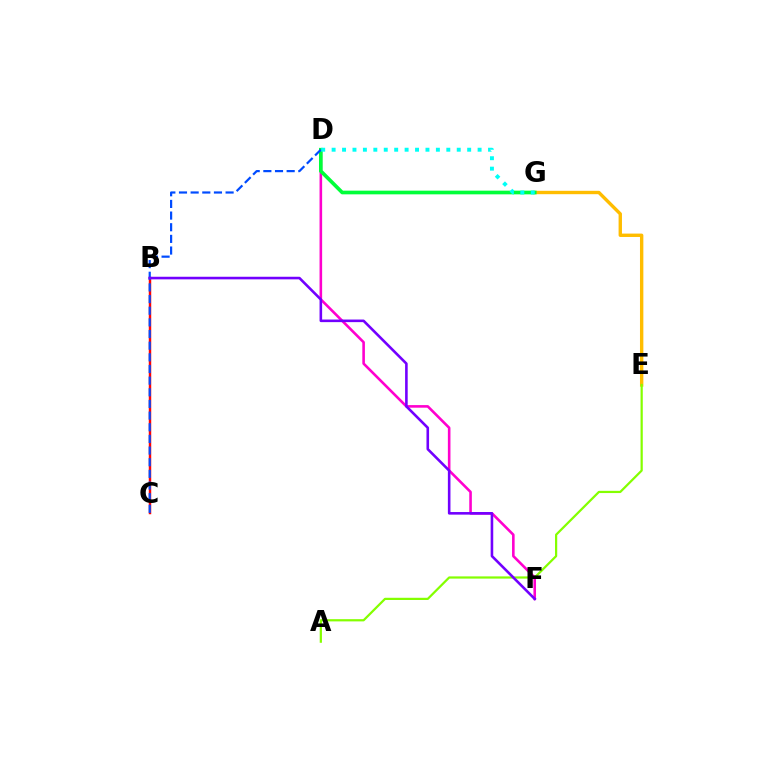{('D', 'F'): [{'color': '#ff00cf', 'line_style': 'solid', 'thickness': 1.87}], ('E', 'G'): [{'color': '#ffbd00', 'line_style': 'solid', 'thickness': 2.43}], ('B', 'C'): [{'color': '#ff0000', 'line_style': 'solid', 'thickness': 1.77}], ('A', 'E'): [{'color': '#84ff00', 'line_style': 'solid', 'thickness': 1.6}], ('D', 'G'): [{'color': '#00ff39', 'line_style': 'solid', 'thickness': 2.65}, {'color': '#00fff6', 'line_style': 'dotted', 'thickness': 2.83}], ('C', 'D'): [{'color': '#004bff', 'line_style': 'dashed', 'thickness': 1.58}], ('B', 'F'): [{'color': '#7200ff', 'line_style': 'solid', 'thickness': 1.87}]}